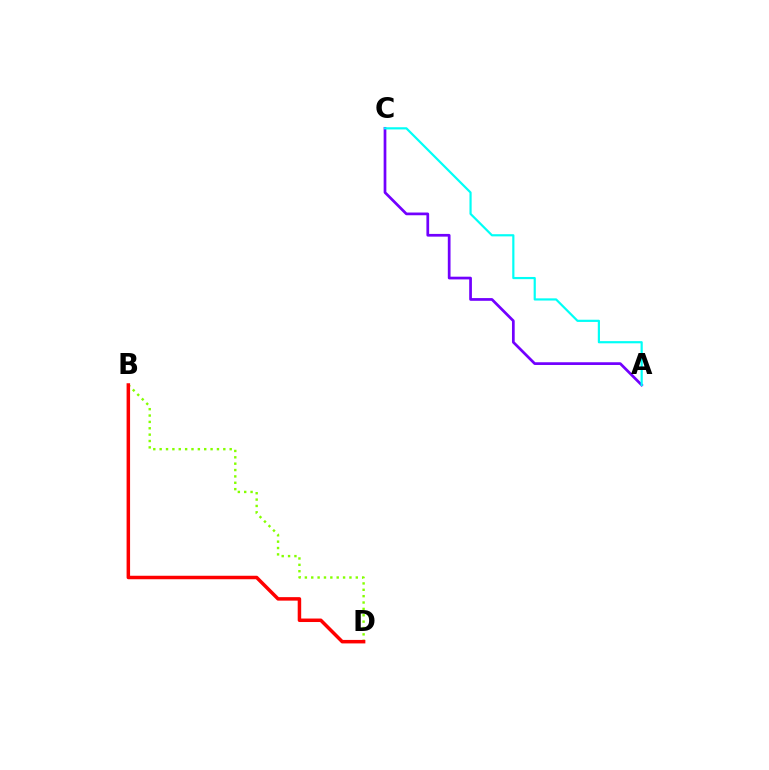{('B', 'D'): [{'color': '#84ff00', 'line_style': 'dotted', 'thickness': 1.73}, {'color': '#ff0000', 'line_style': 'solid', 'thickness': 2.51}], ('A', 'C'): [{'color': '#7200ff', 'line_style': 'solid', 'thickness': 1.96}, {'color': '#00fff6', 'line_style': 'solid', 'thickness': 1.58}]}